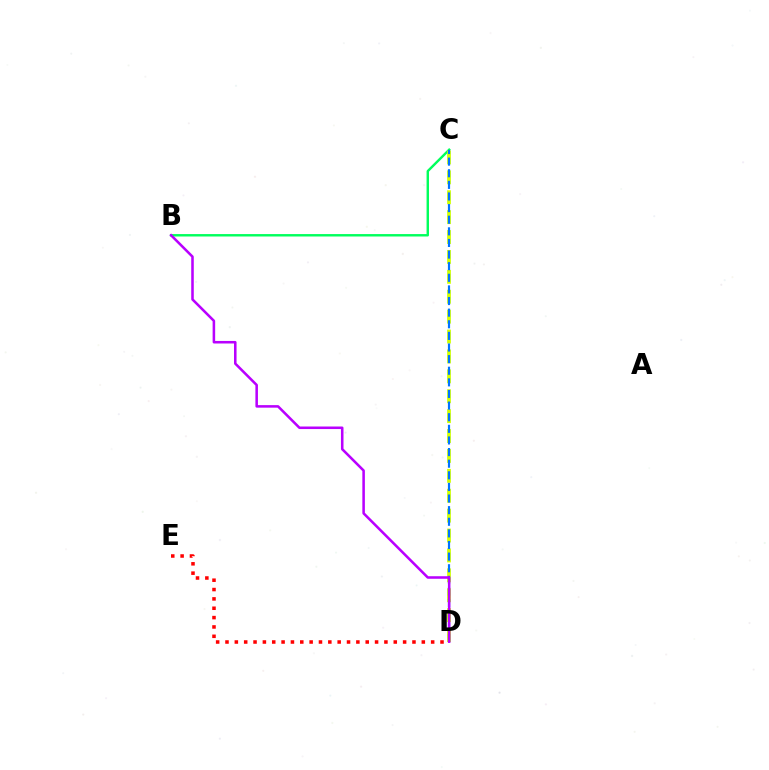{('B', 'C'): [{'color': '#00ff5c', 'line_style': 'solid', 'thickness': 1.74}], ('C', 'D'): [{'color': '#d1ff00', 'line_style': 'dashed', 'thickness': 2.7}, {'color': '#0074ff', 'line_style': 'dashed', 'thickness': 1.58}], ('D', 'E'): [{'color': '#ff0000', 'line_style': 'dotted', 'thickness': 2.54}], ('B', 'D'): [{'color': '#b900ff', 'line_style': 'solid', 'thickness': 1.83}]}